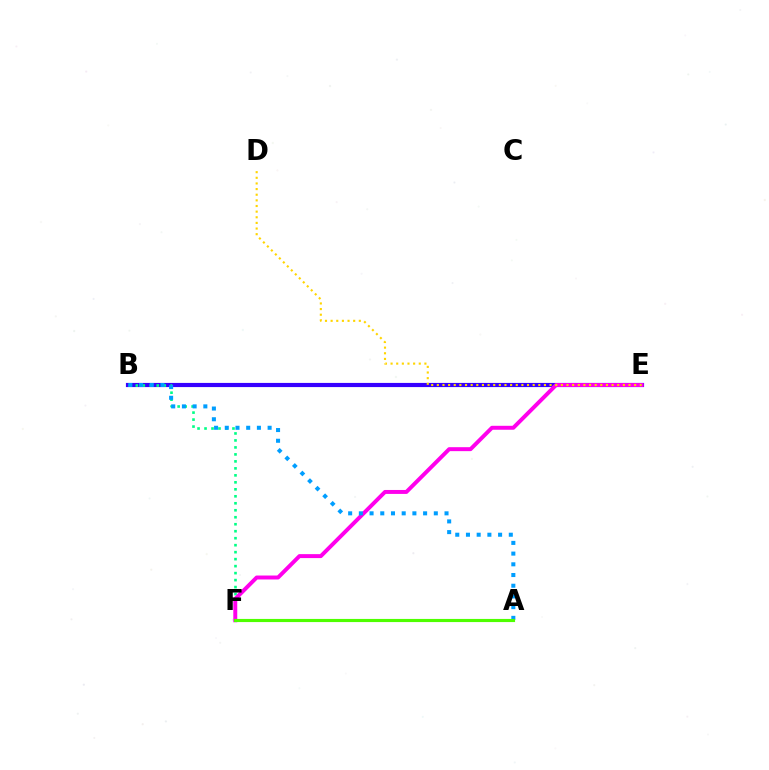{('A', 'F'): [{'color': '#ff0000', 'line_style': 'dashed', 'thickness': 1.84}, {'color': '#4fff00', 'line_style': 'solid', 'thickness': 2.26}], ('B', 'E'): [{'color': '#3700ff', 'line_style': 'solid', 'thickness': 3.0}], ('B', 'F'): [{'color': '#00ff86', 'line_style': 'dotted', 'thickness': 1.9}], ('E', 'F'): [{'color': '#ff00ed', 'line_style': 'solid', 'thickness': 2.85}], ('D', 'E'): [{'color': '#ffd500', 'line_style': 'dotted', 'thickness': 1.53}], ('A', 'B'): [{'color': '#009eff', 'line_style': 'dotted', 'thickness': 2.91}]}